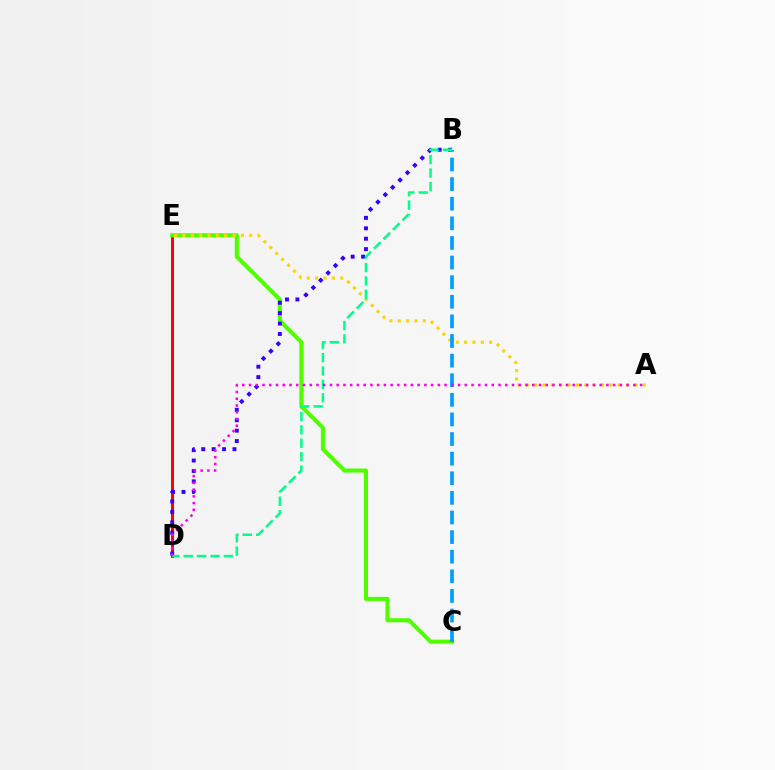{('D', 'E'): [{'color': '#ff0000', 'line_style': 'solid', 'thickness': 2.17}], ('C', 'E'): [{'color': '#4fff00', 'line_style': 'solid', 'thickness': 2.94}], ('A', 'E'): [{'color': '#ffd500', 'line_style': 'dotted', 'thickness': 2.27}], ('B', 'D'): [{'color': '#3700ff', 'line_style': 'dotted', 'thickness': 2.83}, {'color': '#00ff86', 'line_style': 'dashed', 'thickness': 1.82}], ('B', 'C'): [{'color': '#009eff', 'line_style': 'dashed', 'thickness': 2.66}], ('A', 'D'): [{'color': '#ff00ed', 'line_style': 'dotted', 'thickness': 1.83}]}